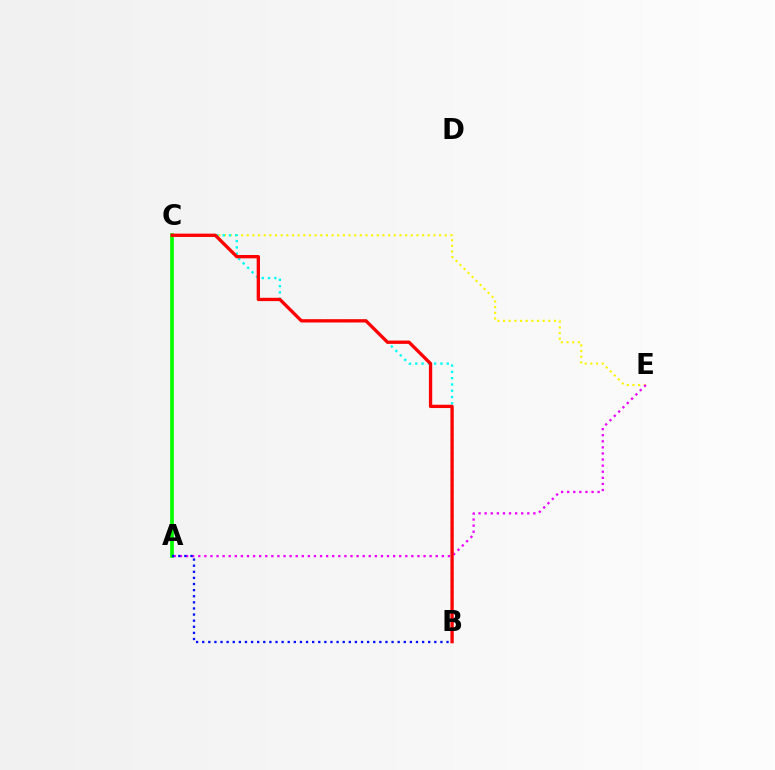{('C', 'E'): [{'color': '#fcf500', 'line_style': 'dotted', 'thickness': 1.54}], ('A', 'E'): [{'color': '#ee00ff', 'line_style': 'dotted', 'thickness': 1.65}], ('B', 'C'): [{'color': '#00fff6', 'line_style': 'dotted', 'thickness': 1.71}, {'color': '#ff0000', 'line_style': 'solid', 'thickness': 2.38}], ('A', 'C'): [{'color': '#08ff00', 'line_style': 'solid', 'thickness': 2.67}], ('A', 'B'): [{'color': '#0010ff', 'line_style': 'dotted', 'thickness': 1.66}]}